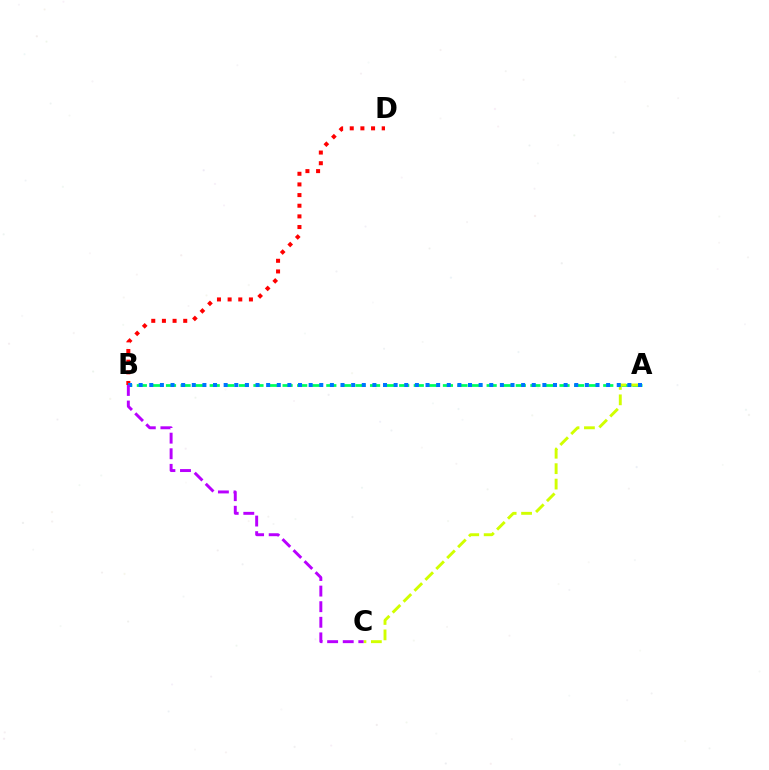{('A', 'B'): [{'color': '#00ff5c', 'line_style': 'dashed', 'thickness': 1.98}, {'color': '#0074ff', 'line_style': 'dotted', 'thickness': 2.89}], ('B', 'D'): [{'color': '#ff0000', 'line_style': 'dotted', 'thickness': 2.89}], ('A', 'C'): [{'color': '#d1ff00', 'line_style': 'dashed', 'thickness': 2.09}], ('B', 'C'): [{'color': '#b900ff', 'line_style': 'dashed', 'thickness': 2.12}]}